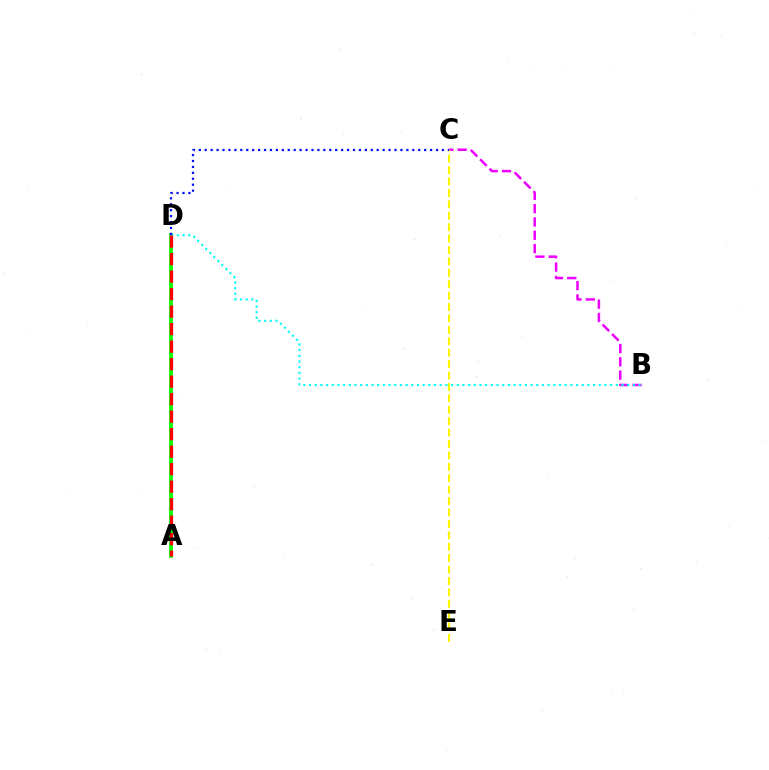{('A', 'D'): [{'color': '#08ff00', 'line_style': 'solid', 'thickness': 2.73}, {'color': '#ff0000', 'line_style': 'dashed', 'thickness': 2.38}], ('B', 'C'): [{'color': '#ee00ff', 'line_style': 'dashed', 'thickness': 1.81}], ('B', 'D'): [{'color': '#00fff6', 'line_style': 'dotted', 'thickness': 1.54}], ('C', 'E'): [{'color': '#fcf500', 'line_style': 'dashed', 'thickness': 1.55}], ('C', 'D'): [{'color': '#0010ff', 'line_style': 'dotted', 'thickness': 1.61}]}